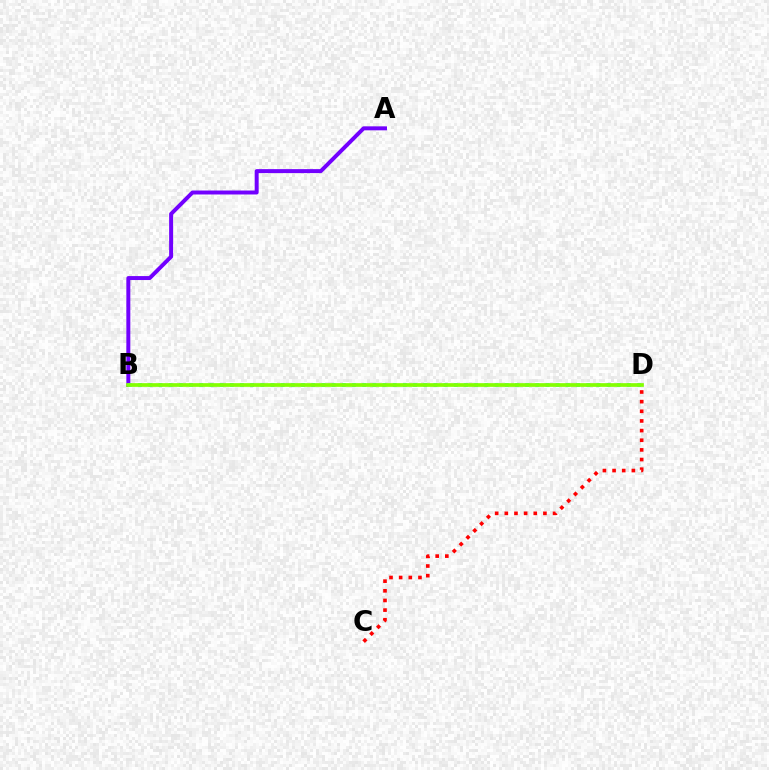{('A', 'B'): [{'color': '#7200ff', 'line_style': 'solid', 'thickness': 2.85}], ('B', 'D'): [{'color': '#00fff6', 'line_style': 'dotted', 'thickness': 2.77}, {'color': '#84ff00', 'line_style': 'solid', 'thickness': 2.66}], ('C', 'D'): [{'color': '#ff0000', 'line_style': 'dotted', 'thickness': 2.62}]}